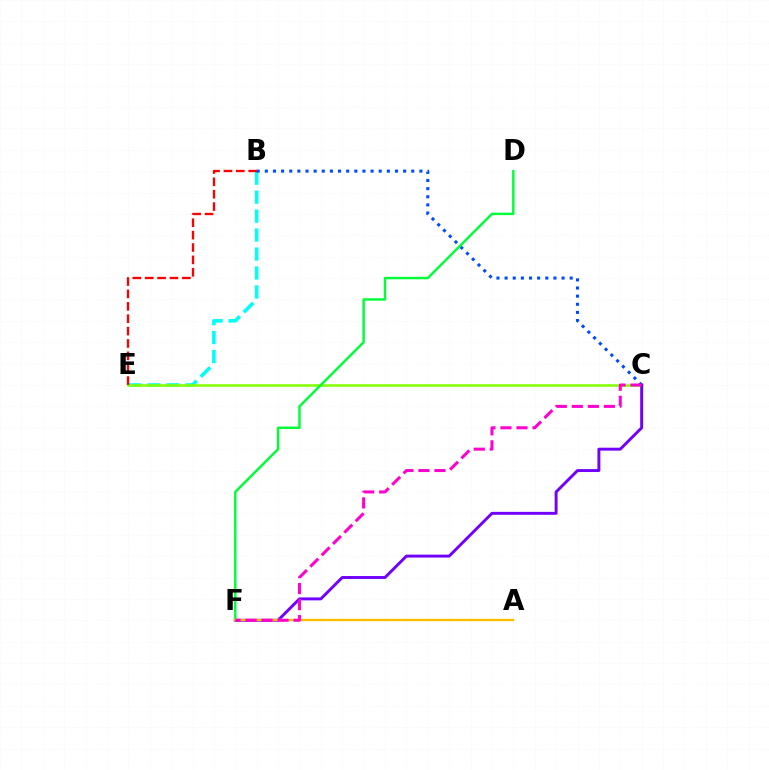{('B', 'E'): [{'color': '#00fff6', 'line_style': 'dashed', 'thickness': 2.58}, {'color': '#ff0000', 'line_style': 'dashed', 'thickness': 1.68}], ('C', 'E'): [{'color': '#84ff00', 'line_style': 'solid', 'thickness': 1.82}], ('B', 'C'): [{'color': '#004bff', 'line_style': 'dotted', 'thickness': 2.21}], ('C', 'F'): [{'color': '#7200ff', 'line_style': 'solid', 'thickness': 2.11}, {'color': '#ff00cf', 'line_style': 'dashed', 'thickness': 2.18}], ('D', 'F'): [{'color': '#00ff39', 'line_style': 'solid', 'thickness': 1.77}], ('A', 'F'): [{'color': '#ffbd00', 'line_style': 'solid', 'thickness': 1.69}]}